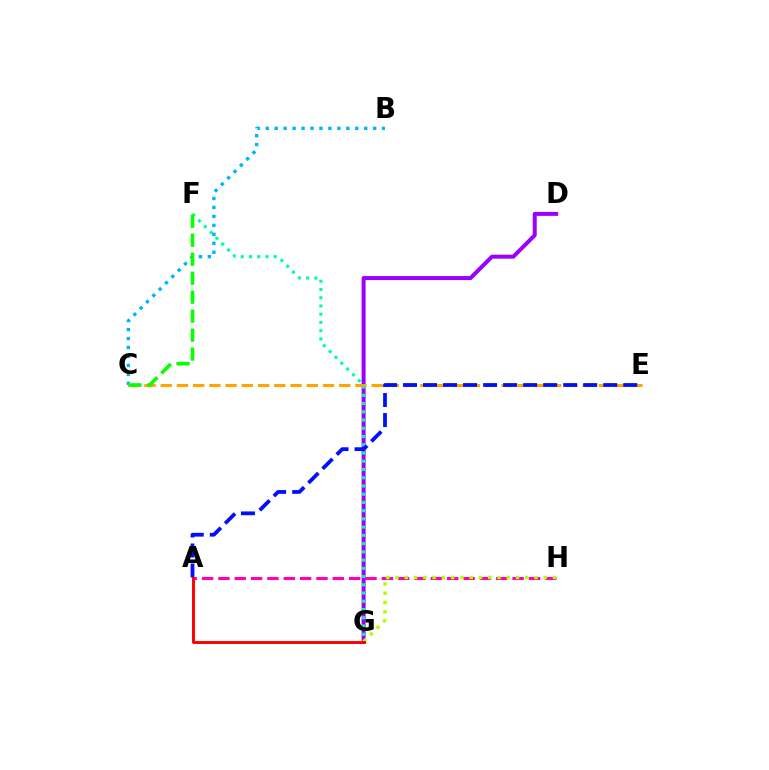{('A', 'H'): [{'color': '#ff00bd', 'line_style': 'dashed', 'thickness': 2.22}], ('D', 'G'): [{'color': '#9b00ff', 'line_style': 'solid', 'thickness': 2.87}], ('C', 'E'): [{'color': '#ffa500', 'line_style': 'dashed', 'thickness': 2.2}], ('F', 'G'): [{'color': '#00ff9d', 'line_style': 'dotted', 'thickness': 2.24}], ('A', 'E'): [{'color': '#0010ff', 'line_style': 'dashed', 'thickness': 2.72}], ('G', 'H'): [{'color': '#b3ff00', 'line_style': 'dotted', 'thickness': 2.52}], ('B', 'C'): [{'color': '#00b5ff', 'line_style': 'dotted', 'thickness': 2.43}], ('A', 'G'): [{'color': '#ff0000', 'line_style': 'solid', 'thickness': 2.13}], ('C', 'F'): [{'color': '#08ff00', 'line_style': 'dashed', 'thickness': 2.58}]}